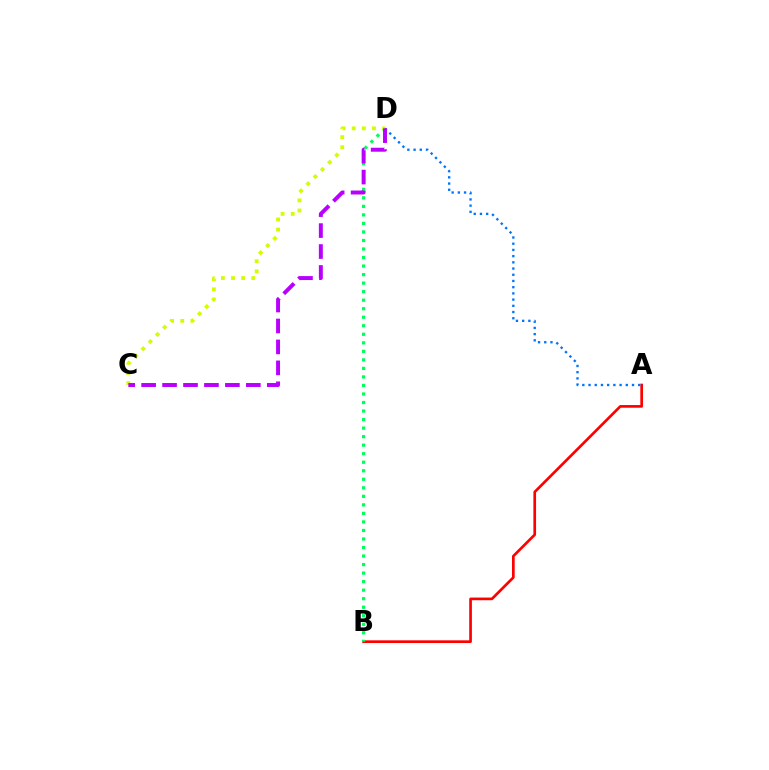{('A', 'B'): [{'color': '#ff0000', 'line_style': 'solid', 'thickness': 1.93}], ('B', 'D'): [{'color': '#00ff5c', 'line_style': 'dotted', 'thickness': 2.32}], ('C', 'D'): [{'color': '#d1ff00', 'line_style': 'dotted', 'thickness': 2.75}, {'color': '#b900ff', 'line_style': 'dashed', 'thickness': 2.84}], ('A', 'D'): [{'color': '#0074ff', 'line_style': 'dotted', 'thickness': 1.69}]}